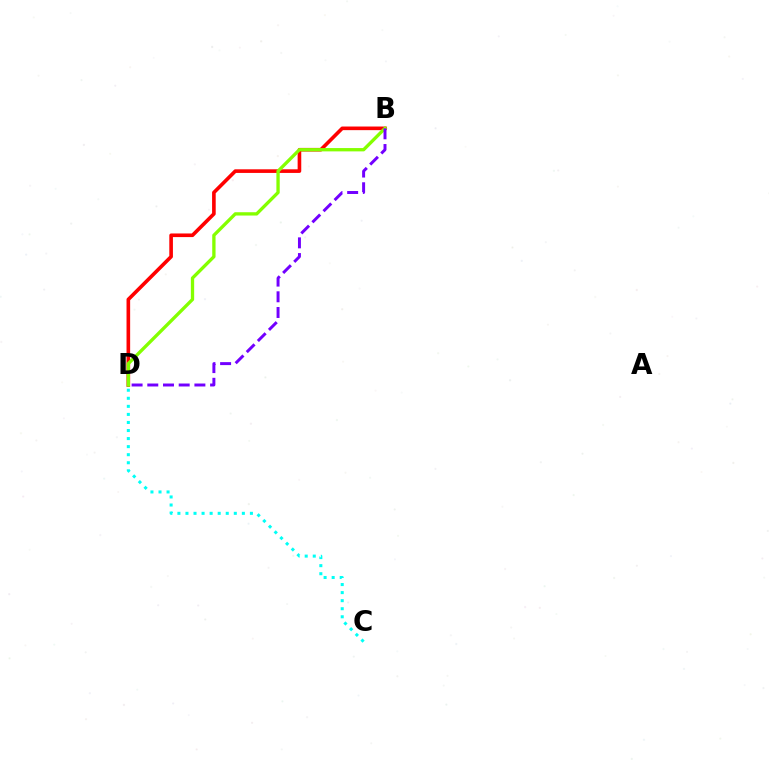{('C', 'D'): [{'color': '#00fff6', 'line_style': 'dotted', 'thickness': 2.19}], ('B', 'D'): [{'color': '#ff0000', 'line_style': 'solid', 'thickness': 2.61}, {'color': '#84ff00', 'line_style': 'solid', 'thickness': 2.39}, {'color': '#7200ff', 'line_style': 'dashed', 'thickness': 2.13}]}